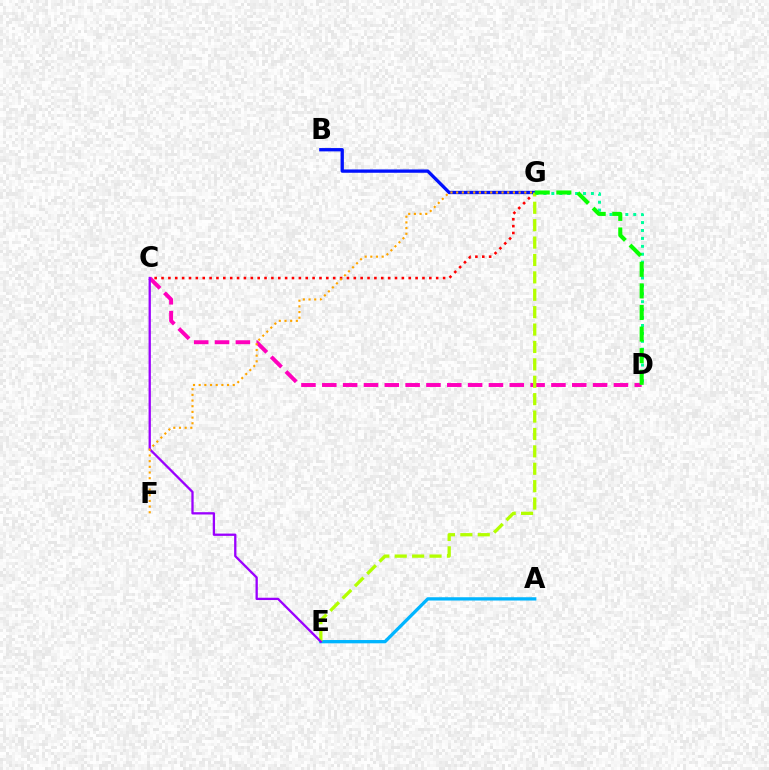{('C', 'D'): [{'color': '#ff00bd', 'line_style': 'dashed', 'thickness': 2.83}], ('C', 'G'): [{'color': '#ff0000', 'line_style': 'dotted', 'thickness': 1.87}], ('B', 'G'): [{'color': '#0010ff', 'line_style': 'solid', 'thickness': 2.38}], ('D', 'G'): [{'color': '#00ff9d', 'line_style': 'dotted', 'thickness': 2.15}, {'color': '#08ff00', 'line_style': 'dashed', 'thickness': 2.93}], ('A', 'E'): [{'color': '#00b5ff', 'line_style': 'solid', 'thickness': 2.37}], ('E', 'G'): [{'color': '#b3ff00', 'line_style': 'dashed', 'thickness': 2.36}], ('C', 'E'): [{'color': '#9b00ff', 'line_style': 'solid', 'thickness': 1.66}], ('F', 'G'): [{'color': '#ffa500', 'line_style': 'dotted', 'thickness': 1.54}]}